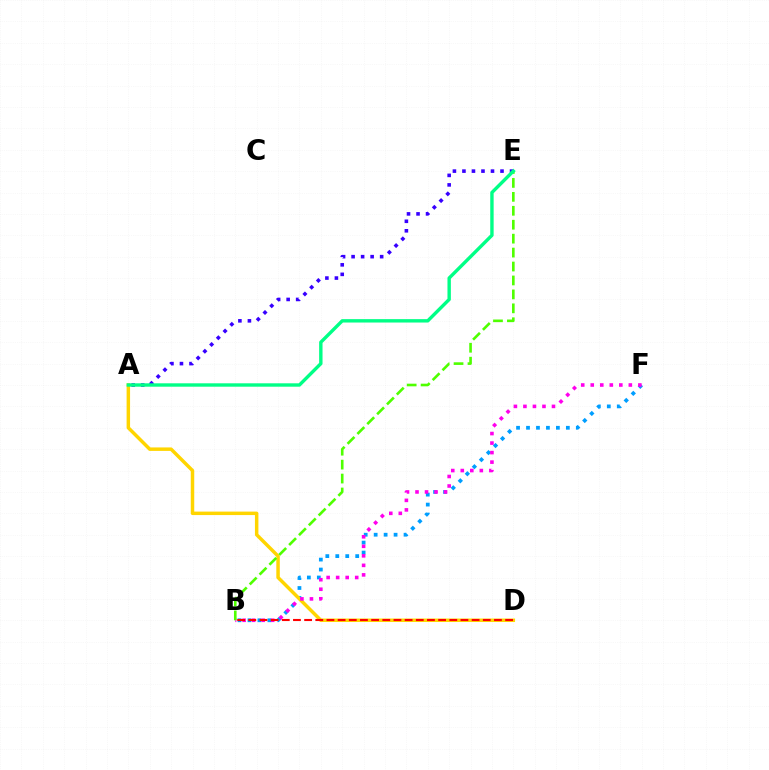{('B', 'F'): [{'color': '#009eff', 'line_style': 'dotted', 'thickness': 2.71}, {'color': '#ff00ed', 'line_style': 'dotted', 'thickness': 2.59}], ('A', 'D'): [{'color': '#ffd500', 'line_style': 'solid', 'thickness': 2.5}], ('B', 'E'): [{'color': '#4fff00', 'line_style': 'dashed', 'thickness': 1.89}], ('A', 'E'): [{'color': '#3700ff', 'line_style': 'dotted', 'thickness': 2.59}, {'color': '#00ff86', 'line_style': 'solid', 'thickness': 2.44}], ('B', 'D'): [{'color': '#ff0000', 'line_style': 'dashed', 'thickness': 1.52}]}